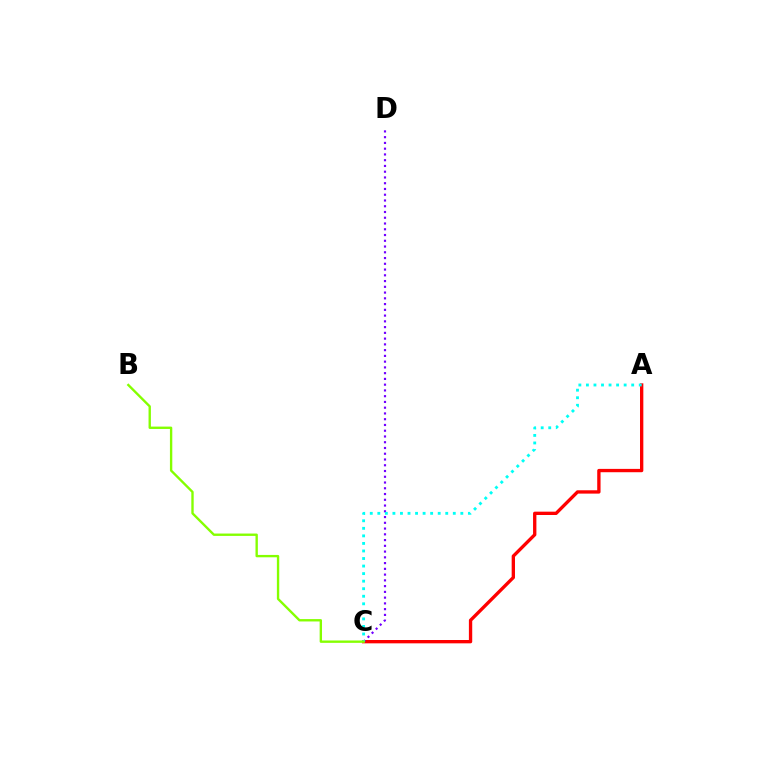{('A', 'C'): [{'color': '#ff0000', 'line_style': 'solid', 'thickness': 2.4}, {'color': '#00fff6', 'line_style': 'dotted', 'thickness': 2.05}], ('C', 'D'): [{'color': '#7200ff', 'line_style': 'dotted', 'thickness': 1.56}], ('B', 'C'): [{'color': '#84ff00', 'line_style': 'solid', 'thickness': 1.7}]}